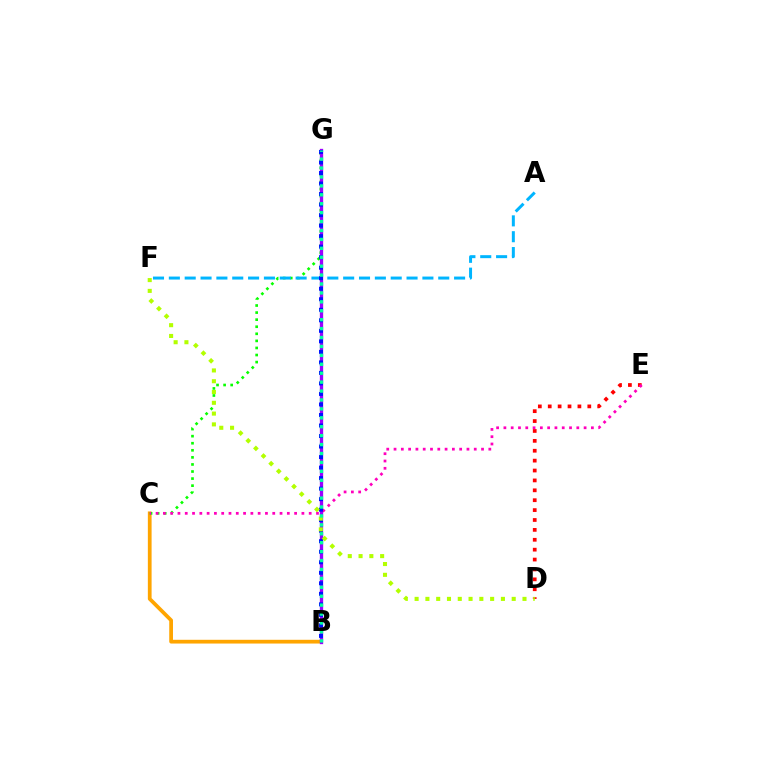{('B', 'C'): [{'color': '#ffa500', 'line_style': 'solid', 'thickness': 2.7}], ('C', 'G'): [{'color': '#08ff00', 'line_style': 'dotted', 'thickness': 1.92}], ('A', 'F'): [{'color': '#00b5ff', 'line_style': 'dashed', 'thickness': 2.15}], ('D', 'E'): [{'color': '#ff0000', 'line_style': 'dotted', 'thickness': 2.69}], ('B', 'G'): [{'color': '#9b00ff', 'line_style': 'solid', 'thickness': 2.39}, {'color': '#0010ff', 'line_style': 'dotted', 'thickness': 2.86}, {'color': '#00ff9d', 'line_style': 'dotted', 'thickness': 2.42}], ('C', 'E'): [{'color': '#ff00bd', 'line_style': 'dotted', 'thickness': 1.98}], ('D', 'F'): [{'color': '#b3ff00', 'line_style': 'dotted', 'thickness': 2.93}]}